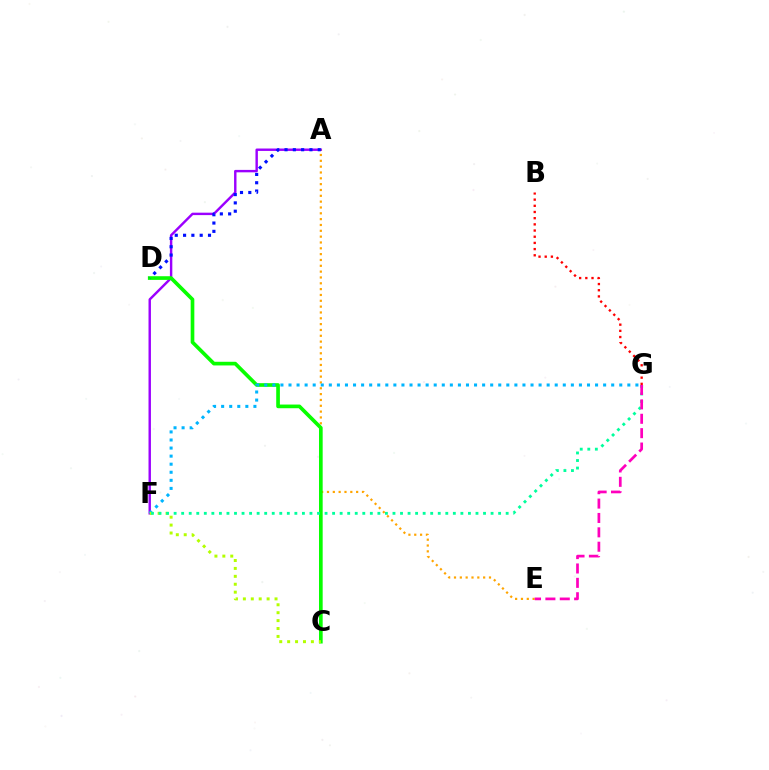{('B', 'G'): [{'color': '#ff0000', 'line_style': 'dotted', 'thickness': 1.68}], ('A', 'F'): [{'color': '#9b00ff', 'line_style': 'solid', 'thickness': 1.74}], ('A', 'E'): [{'color': '#ffa500', 'line_style': 'dotted', 'thickness': 1.58}], ('C', 'D'): [{'color': '#08ff00', 'line_style': 'solid', 'thickness': 2.64}], ('F', 'G'): [{'color': '#00b5ff', 'line_style': 'dotted', 'thickness': 2.19}, {'color': '#00ff9d', 'line_style': 'dotted', 'thickness': 2.05}], ('C', 'F'): [{'color': '#b3ff00', 'line_style': 'dotted', 'thickness': 2.15}], ('A', 'D'): [{'color': '#0010ff', 'line_style': 'dotted', 'thickness': 2.26}], ('E', 'G'): [{'color': '#ff00bd', 'line_style': 'dashed', 'thickness': 1.95}]}